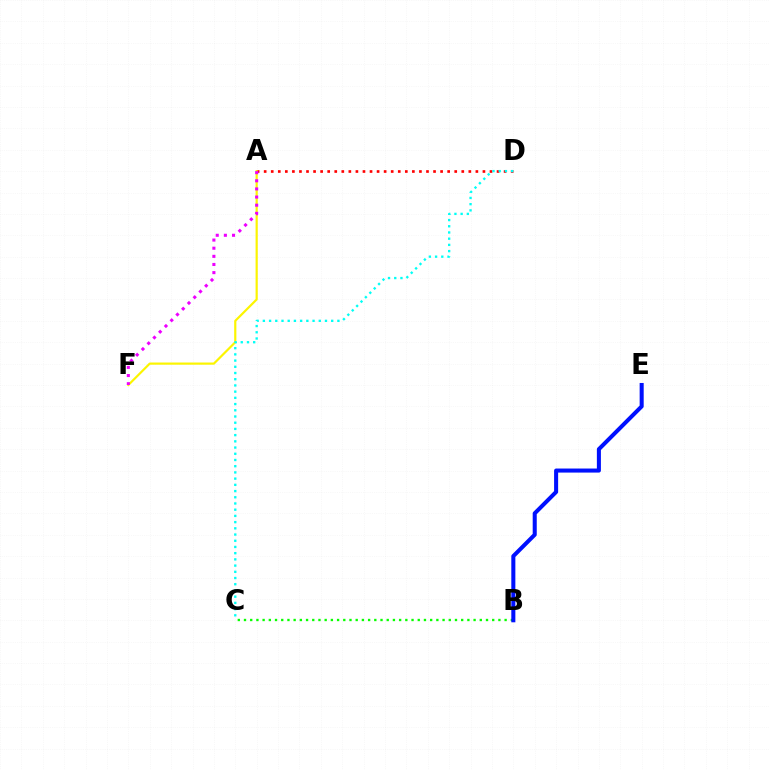{('B', 'C'): [{'color': '#08ff00', 'line_style': 'dotted', 'thickness': 1.69}], ('B', 'E'): [{'color': '#0010ff', 'line_style': 'solid', 'thickness': 2.91}], ('A', 'F'): [{'color': '#fcf500', 'line_style': 'solid', 'thickness': 1.58}, {'color': '#ee00ff', 'line_style': 'dotted', 'thickness': 2.21}], ('A', 'D'): [{'color': '#ff0000', 'line_style': 'dotted', 'thickness': 1.92}], ('C', 'D'): [{'color': '#00fff6', 'line_style': 'dotted', 'thickness': 1.69}]}